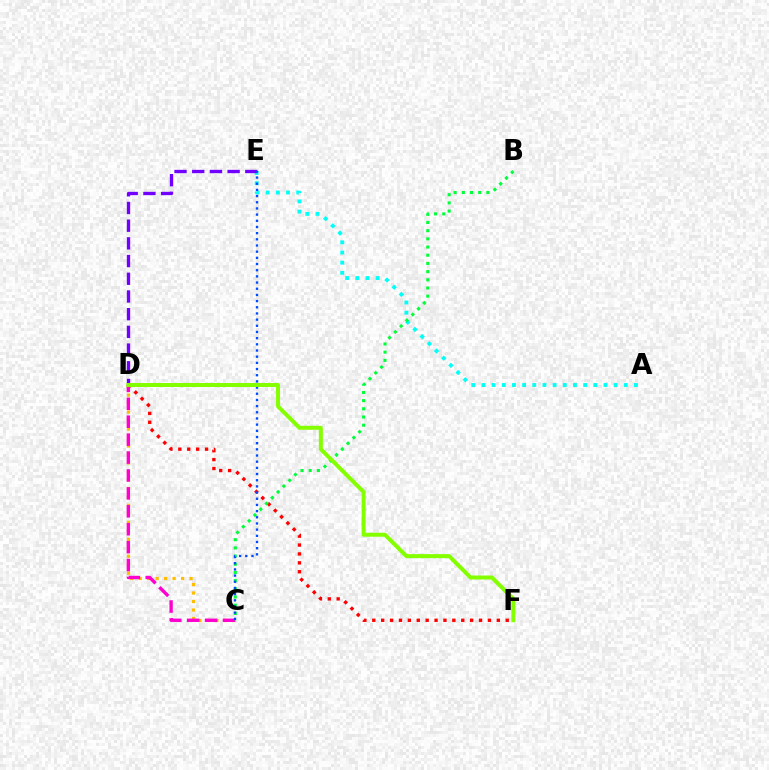{('A', 'E'): [{'color': '#00fff6', 'line_style': 'dotted', 'thickness': 2.76}], ('C', 'D'): [{'color': '#ffbd00', 'line_style': 'dotted', 'thickness': 2.3}, {'color': '#ff00cf', 'line_style': 'dashed', 'thickness': 2.43}], ('D', 'F'): [{'color': '#ff0000', 'line_style': 'dotted', 'thickness': 2.42}, {'color': '#84ff00', 'line_style': 'solid', 'thickness': 2.87}], ('D', 'E'): [{'color': '#7200ff', 'line_style': 'dashed', 'thickness': 2.4}], ('B', 'C'): [{'color': '#00ff39', 'line_style': 'dotted', 'thickness': 2.23}], ('C', 'E'): [{'color': '#004bff', 'line_style': 'dotted', 'thickness': 1.68}]}